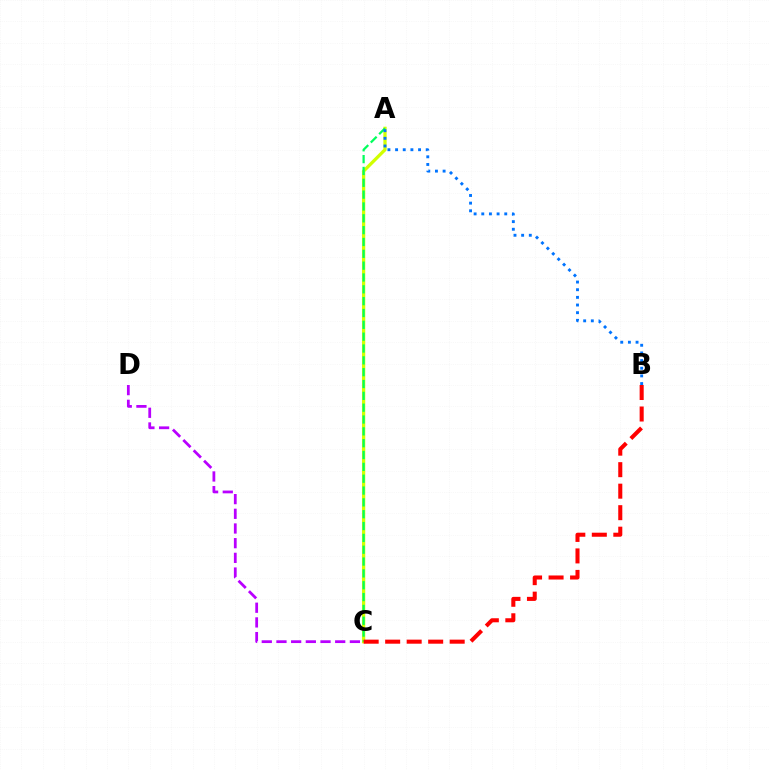{('A', 'C'): [{'color': '#d1ff00', 'line_style': 'solid', 'thickness': 2.35}, {'color': '#00ff5c', 'line_style': 'dashed', 'thickness': 1.61}], ('A', 'B'): [{'color': '#0074ff', 'line_style': 'dotted', 'thickness': 2.08}], ('C', 'D'): [{'color': '#b900ff', 'line_style': 'dashed', 'thickness': 1.99}], ('B', 'C'): [{'color': '#ff0000', 'line_style': 'dashed', 'thickness': 2.92}]}